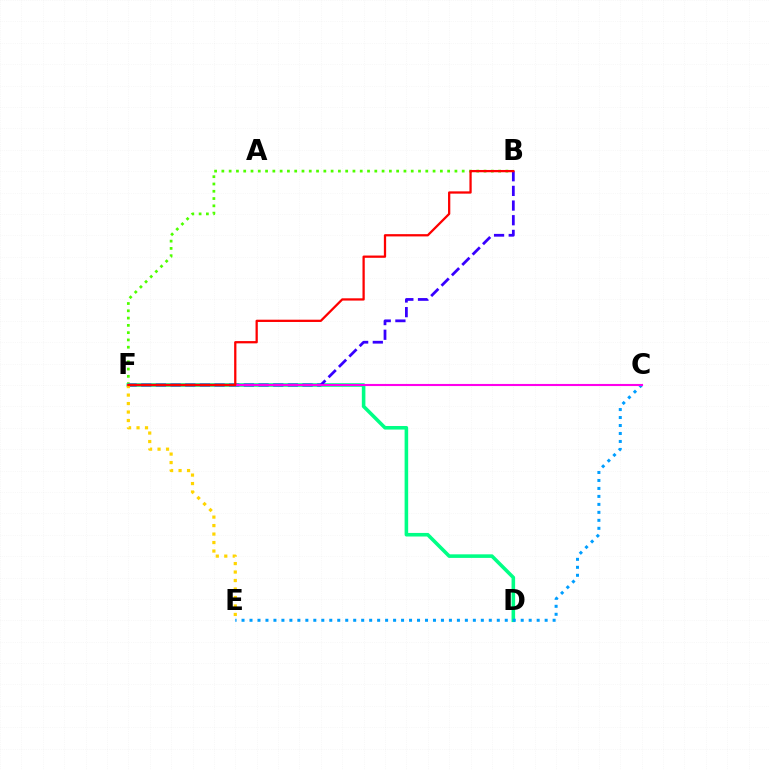{('B', 'F'): [{'color': '#4fff00', 'line_style': 'dotted', 'thickness': 1.98}, {'color': '#3700ff', 'line_style': 'dashed', 'thickness': 1.99}, {'color': '#ff0000', 'line_style': 'solid', 'thickness': 1.64}], ('D', 'F'): [{'color': '#00ff86', 'line_style': 'solid', 'thickness': 2.57}], ('C', 'E'): [{'color': '#009eff', 'line_style': 'dotted', 'thickness': 2.17}], ('C', 'F'): [{'color': '#ff00ed', 'line_style': 'solid', 'thickness': 1.51}], ('E', 'F'): [{'color': '#ffd500', 'line_style': 'dotted', 'thickness': 2.3}]}